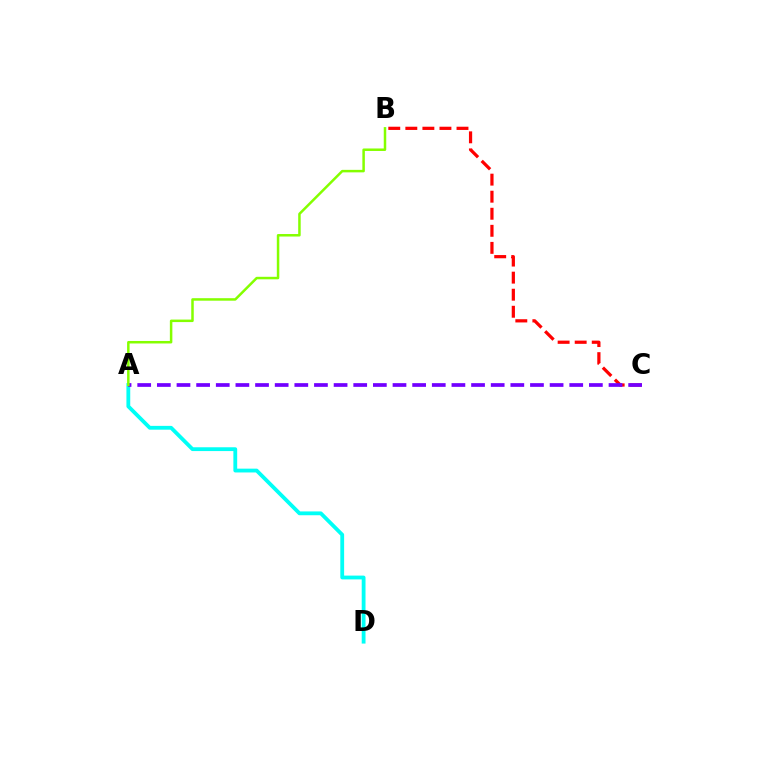{('A', 'D'): [{'color': '#00fff6', 'line_style': 'solid', 'thickness': 2.74}], ('B', 'C'): [{'color': '#ff0000', 'line_style': 'dashed', 'thickness': 2.32}], ('A', 'C'): [{'color': '#7200ff', 'line_style': 'dashed', 'thickness': 2.67}], ('A', 'B'): [{'color': '#84ff00', 'line_style': 'solid', 'thickness': 1.8}]}